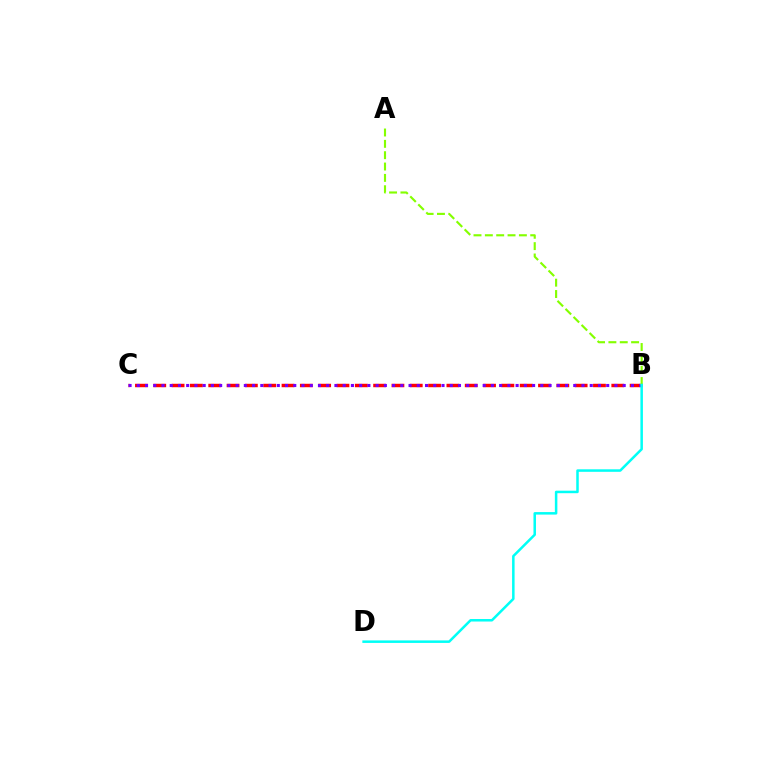{('B', 'C'): [{'color': '#ff0000', 'line_style': 'dashed', 'thickness': 2.49}, {'color': '#7200ff', 'line_style': 'dotted', 'thickness': 2.24}], ('A', 'B'): [{'color': '#84ff00', 'line_style': 'dashed', 'thickness': 1.54}], ('B', 'D'): [{'color': '#00fff6', 'line_style': 'solid', 'thickness': 1.81}]}